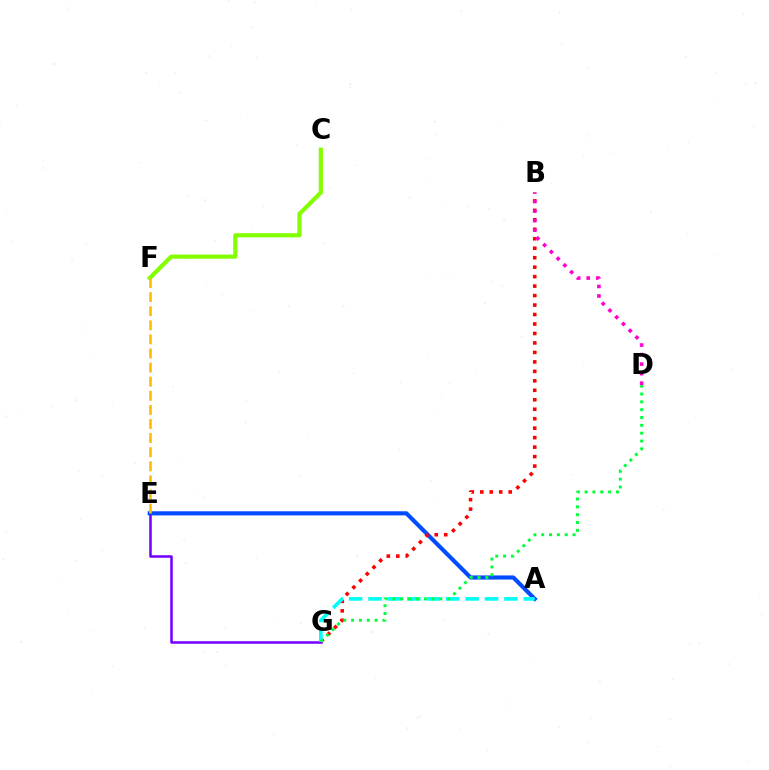{('E', 'G'): [{'color': '#7200ff', 'line_style': 'solid', 'thickness': 1.81}], ('C', 'F'): [{'color': '#84ff00', 'line_style': 'solid', 'thickness': 3.0}], ('A', 'E'): [{'color': '#004bff', 'line_style': 'solid', 'thickness': 2.96}], ('B', 'G'): [{'color': '#ff0000', 'line_style': 'dotted', 'thickness': 2.57}], ('A', 'G'): [{'color': '#00fff6', 'line_style': 'dashed', 'thickness': 2.64}], ('D', 'G'): [{'color': '#00ff39', 'line_style': 'dotted', 'thickness': 2.13}], ('B', 'D'): [{'color': '#ff00cf', 'line_style': 'dotted', 'thickness': 2.59}], ('E', 'F'): [{'color': '#ffbd00', 'line_style': 'dashed', 'thickness': 1.92}]}